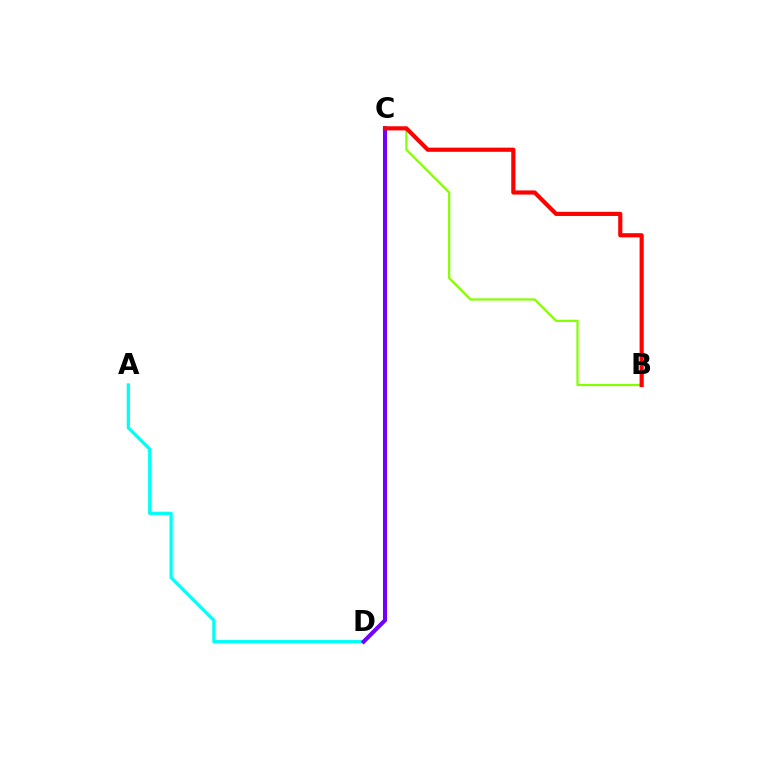{('A', 'D'): [{'color': '#00fff6', 'line_style': 'solid', 'thickness': 2.34}], ('C', 'D'): [{'color': '#7200ff', 'line_style': 'solid', 'thickness': 2.93}], ('B', 'C'): [{'color': '#84ff00', 'line_style': 'solid', 'thickness': 1.58}, {'color': '#ff0000', 'line_style': 'solid', 'thickness': 2.99}]}